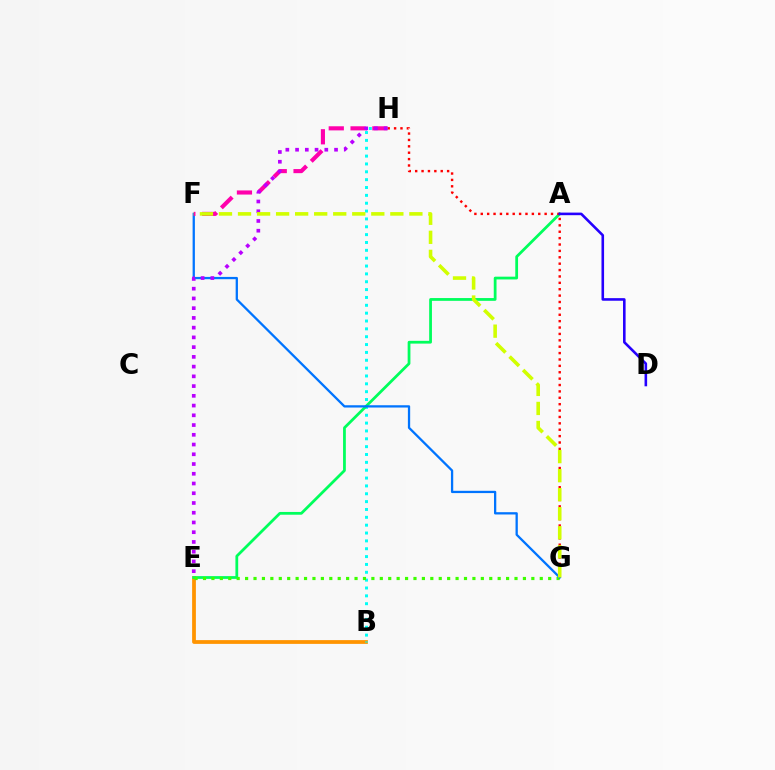{('B', 'E'): [{'color': '#ff9400', 'line_style': 'solid', 'thickness': 2.71}], ('B', 'H'): [{'color': '#00fff6', 'line_style': 'dotted', 'thickness': 2.13}], ('A', 'E'): [{'color': '#00ff5c', 'line_style': 'solid', 'thickness': 1.99}], ('E', 'G'): [{'color': '#3dff00', 'line_style': 'dotted', 'thickness': 2.29}], ('G', 'H'): [{'color': '#ff0000', 'line_style': 'dotted', 'thickness': 1.74}], ('F', 'G'): [{'color': '#0074ff', 'line_style': 'solid', 'thickness': 1.65}, {'color': '#d1ff00', 'line_style': 'dashed', 'thickness': 2.59}], ('F', 'H'): [{'color': '#ff00ac', 'line_style': 'dashed', 'thickness': 2.96}], ('E', 'H'): [{'color': '#b900ff', 'line_style': 'dotted', 'thickness': 2.65}], ('A', 'D'): [{'color': '#2500ff', 'line_style': 'solid', 'thickness': 1.87}]}